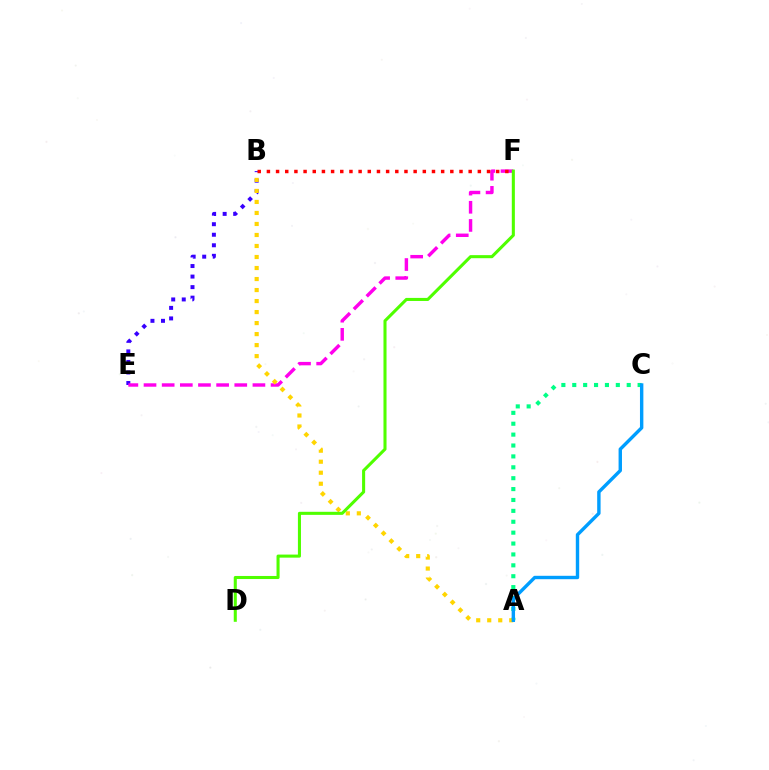{('A', 'C'): [{'color': '#00ff86', 'line_style': 'dotted', 'thickness': 2.96}, {'color': '#009eff', 'line_style': 'solid', 'thickness': 2.45}], ('B', 'E'): [{'color': '#3700ff', 'line_style': 'dotted', 'thickness': 2.86}], ('E', 'F'): [{'color': '#ff00ed', 'line_style': 'dashed', 'thickness': 2.47}], ('B', 'F'): [{'color': '#ff0000', 'line_style': 'dotted', 'thickness': 2.49}], ('A', 'B'): [{'color': '#ffd500', 'line_style': 'dotted', 'thickness': 2.99}], ('D', 'F'): [{'color': '#4fff00', 'line_style': 'solid', 'thickness': 2.21}]}